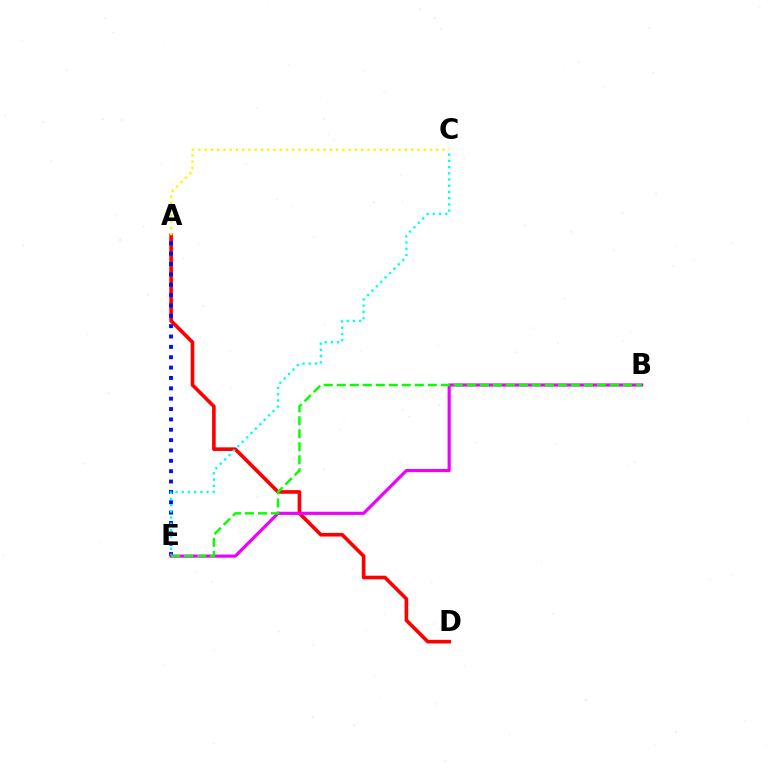{('A', 'D'): [{'color': '#ff0000', 'line_style': 'solid', 'thickness': 2.61}], ('A', 'E'): [{'color': '#0010ff', 'line_style': 'dotted', 'thickness': 2.81}], ('C', 'E'): [{'color': '#00fff6', 'line_style': 'dotted', 'thickness': 1.69}], ('B', 'E'): [{'color': '#ee00ff', 'line_style': 'solid', 'thickness': 2.27}, {'color': '#08ff00', 'line_style': 'dashed', 'thickness': 1.77}], ('A', 'C'): [{'color': '#fcf500', 'line_style': 'dotted', 'thickness': 1.7}]}